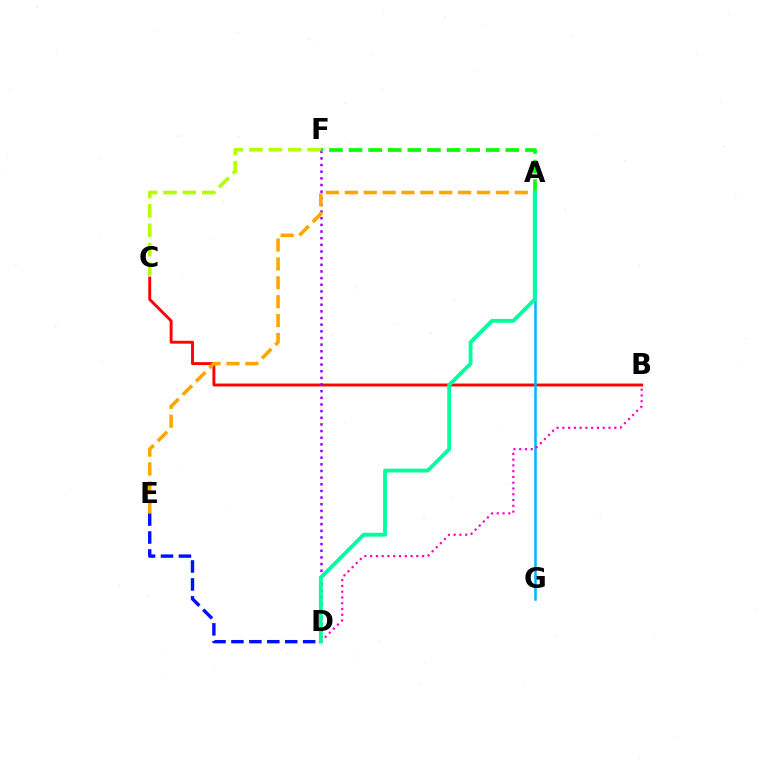{('C', 'F'): [{'color': '#b3ff00', 'line_style': 'dashed', 'thickness': 2.63}], ('B', 'C'): [{'color': '#ff0000', 'line_style': 'solid', 'thickness': 2.09}], ('A', 'G'): [{'color': '#00b5ff', 'line_style': 'solid', 'thickness': 1.81}], ('D', 'F'): [{'color': '#9b00ff', 'line_style': 'dotted', 'thickness': 1.81}], ('A', 'F'): [{'color': '#08ff00', 'line_style': 'dashed', 'thickness': 2.66}], ('B', 'D'): [{'color': '#ff00bd', 'line_style': 'dotted', 'thickness': 1.57}], ('D', 'E'): [{'color': '#0010ff', 'line_style': 'dashed', 'thickness': 2.44}], ('A', 'E'): [{'color': '#ffa500', 'line_style': 'dashed', 'thickness': 2.57}], ('A', 'D'): [{'color': '#00ff9d', 'line_style': 'solid', 'thickness': 2.77}]}